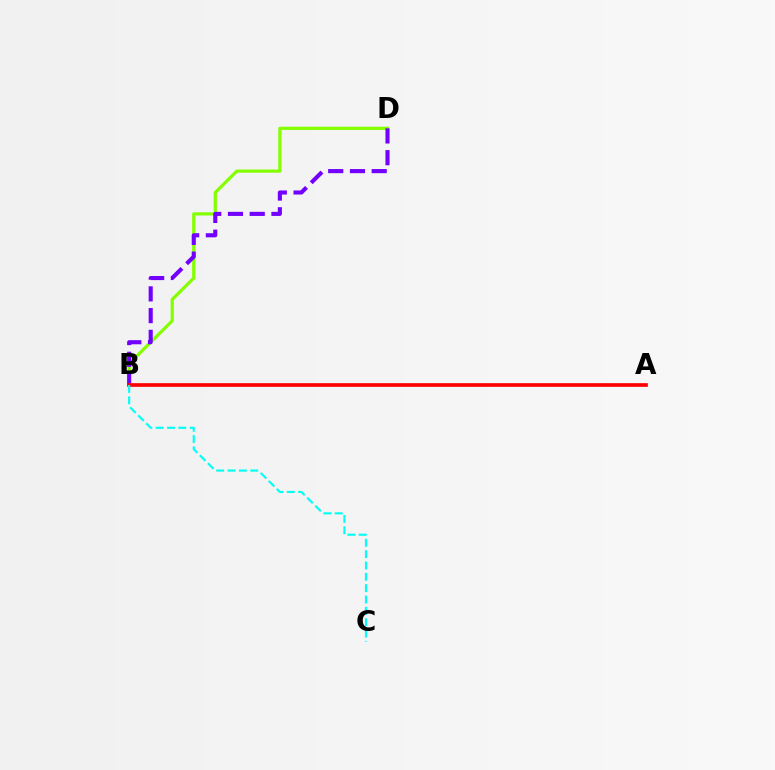{('B', 'D'): [{'color': '#84ff00', 'line_style': 'solid', 'thickness': 2.31}, {'color': '#7200ff', 'line_style': 'dashed', 'thickness': 2.95}], ('A', 'B'): [{'color': '#ff0000', 'line_style': 'solid', 'thickness': 2.64}], ('B', 'C'): [{'color': '#00fff6', 'line_style': 'dashed', 'thickness': 1.54}]}